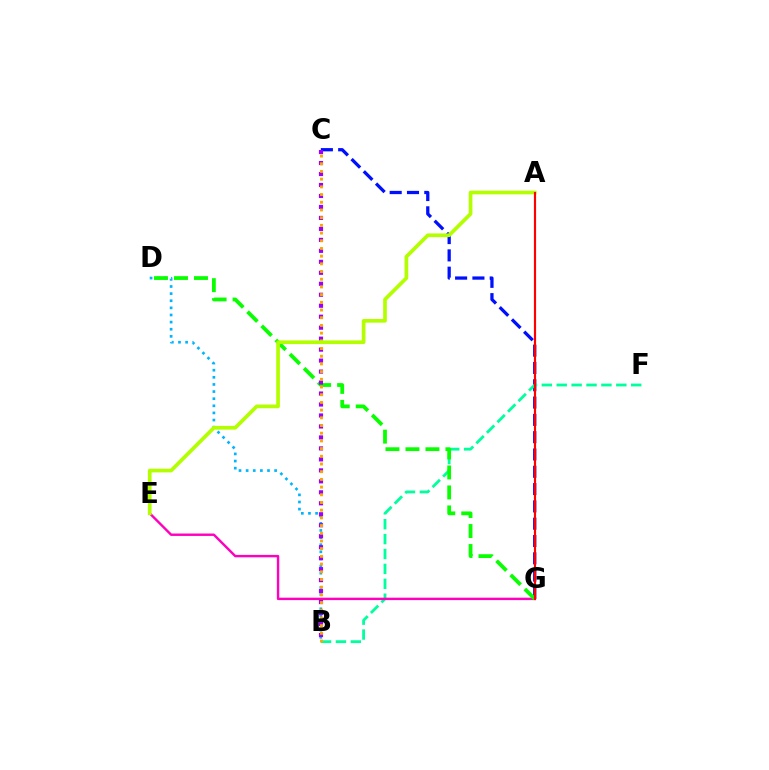{('B', 'D'): [{'color': '#00b5ff', 'line_style': 'dotted', 'thickness': 1.93}], ('C', 'G'): [{'color': '#0010ff', 'line_style': 'dashed', 'thickness': 2.35}], ('B', 'F'): [{'color': '#00ff9d', 'line_style': 'dashed', 'thickness': 2.02}], ('E', 'G'): [{'color': '#ff00bd', 'line_style': 'solid', 'thickness': 1.74}], ('D', 'G'): [{'color': '#08ff00', 'line_style': 'dashed', 'thickness': 2.72}], ('B', 'C'): [{'color': '#9b00ff', 'line_style': 'dotted', 'thickness': 2.98}, {'color': '#ffa500', 'line_style': 'dotted', 'thickness': 2.09}], ('A', 'E'): [{'color': '#b3ff00', 'line_style': 'solid', 'thickness': 2.66}], ('A', 'G'): [{'color': '#ff0000', 'line_style': 'solid', 'thickness': 1.56}]}